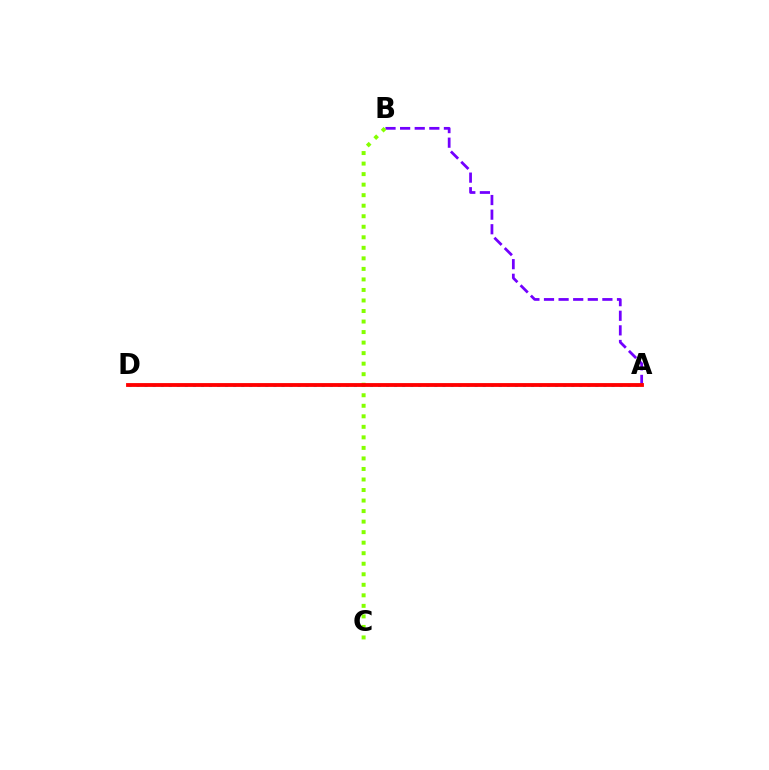{('A', 'B'): [{'color': '#7200ff', 'line_style': 'dashed', 'thickness': 1.98}], ('A', 'D'): [{'color': '#00fff6', 'line_style': 'dotted', 'thickness': 2.19}, {'color': '#ff0000', 'line_style': 'solid', 'thickness': 2.75}], ('B', 'C'): [{'color': '#84ff00', 'line_style': 'dotted', 'thickness': 2.86}]}